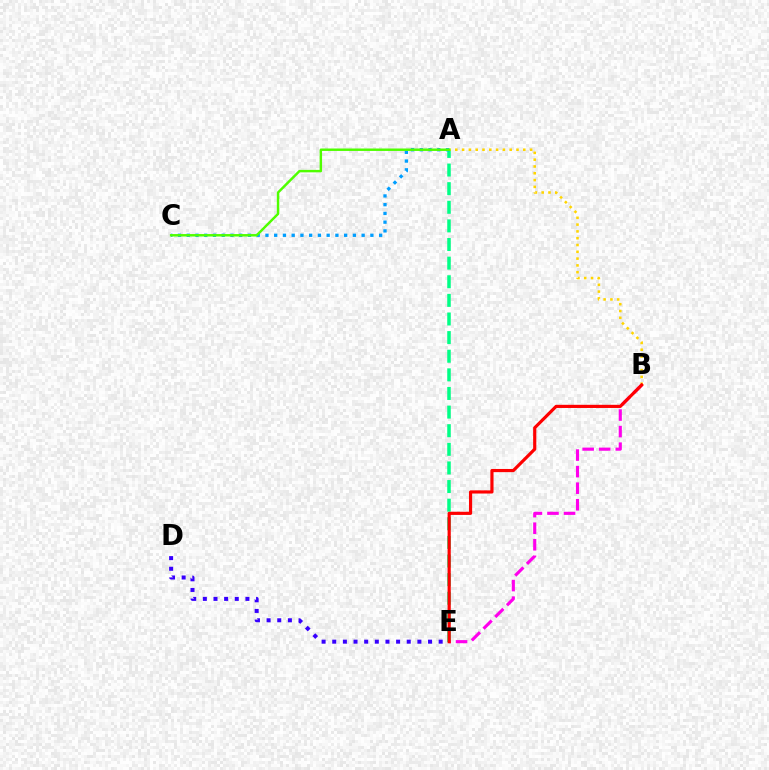{('A', 'E'): [{'color': '#00ff86', 'line_style': 'dashed', 'thickness': 2.53}], ('B', 'E'): [{'color': '#ff00ed', 'line_style': 'dashed', 'thickness': 2.25}, {'color': '#ff0000', 'line_style': 'solid', 'thickness': 2.28}], ('A', 'B'): [{'color': '#ffd500', 'line_style': 'dotted', 'thickness': 1.85}], ('A', 'C'): [{'color': '#009eff', 'line_style': 'dotted', 'thickness': 2.38}, {'color': '#4fff00', 'line_style': 'solid', 'thickness': 1.76}], ('D', 'E'): [{'color': '#3700ff', 'line_style': 'dotted', 'thickness': 2.89}]}